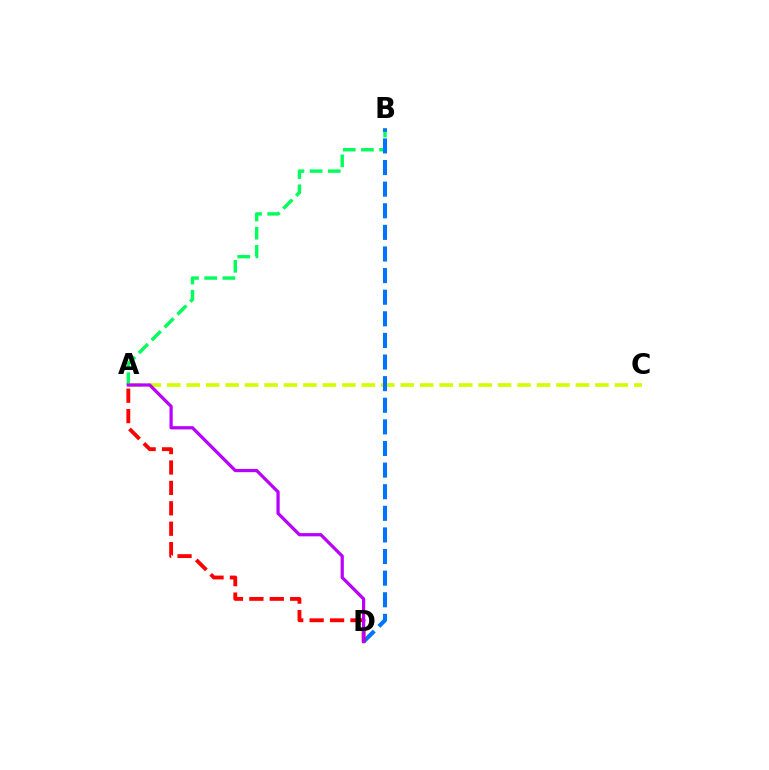{('A', 'B'): [{'color': '#00ff5c', 'line_style': 'dashed', 'thickness': 2.47}], ('A', 'C'): [{'color': '#d1ff00', 'line_style': 'dashed', 'thickness': 2.64}], ('B', 'D'): [{'color': '#0074ff', 'line_style': 'dashed', 'thickness': 2.94}], ('A', 'D'): [{'color': '#ff0000', 'line_style': 'dashed', 'thickness': 2.77}, {'color': '#b900ff', 'line_style': 'solid', 'thickness': 2.32}]}